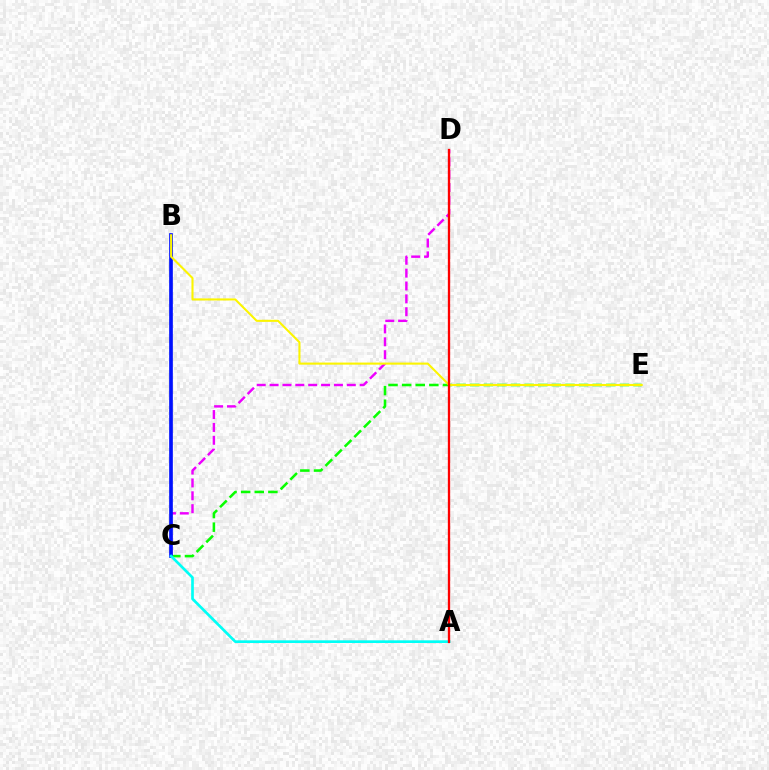{('C', 'E'): [{'color': '#08ff00', 'line_style': 'dashed', 'thickness': 1.85}], ('C', 'D'): [{'color': '#ee00ff', 'line_style': 'dashed', 'thickness': 1.75}], ('B', 'C'): [{'color': '#0010ff', 'line_style': 'solid', 'thickness': 2.64}], ('A', 'C'): [{'color': '#00fff6', 'line_style': 'solid', 'thickness': 1.93}], ('B', 'E'): [{'color': '#fcf500', 'line_style': 'solid', 'thickness': 1.51}], ('A', 'D'): [{'color': '#ff0000', 'line_style': 'solid', 'thickness': 1.67}]}